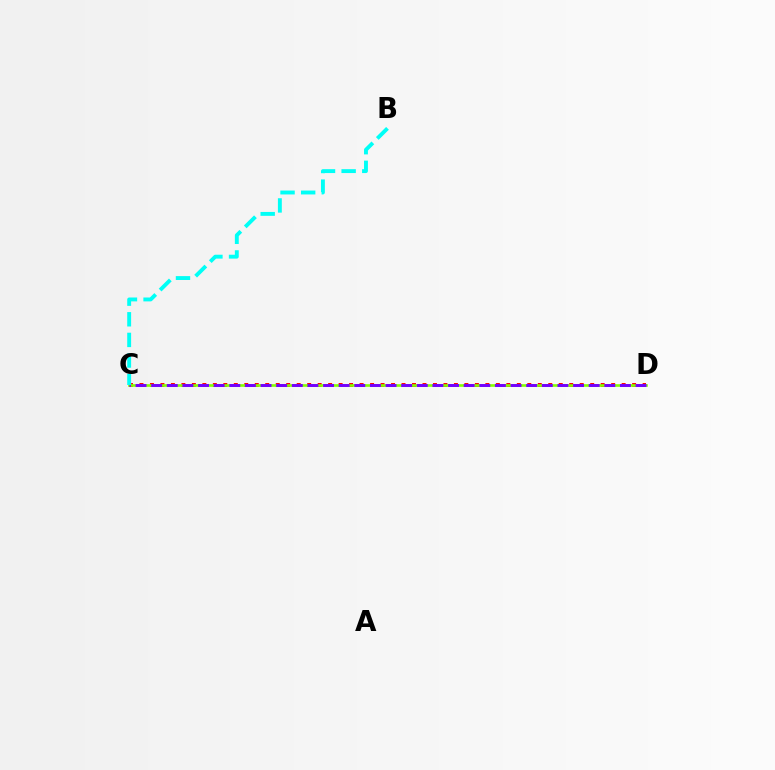{('C', 'D'): [{'color': '#ff0000', 'line_style': 'dotted', 'thickness': 2.85}, {'color': '#84ff00', 'line_style': 'solid', 'thickness': 1.89}, {'color': '#7200ff', 'line_style': 'dashed', 'thickness': 2.12}], ('B', 'C'): [{'color': '#00fff6', 'line_style': 'dashed', 'thickness': 2.8}]}